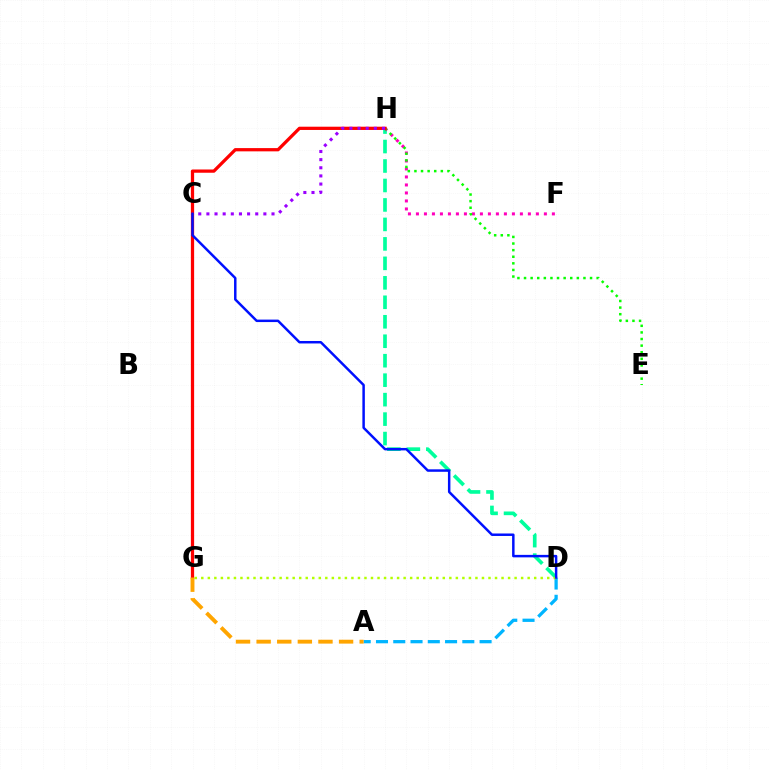{('D', 'H'): [{'color': '#00ff9d', 'line_style': 'dashed', 'thickness': 2.65}], ('F', 'H'): [{'color': '#ff00bd', 'line_style': 'dotted', 'thickness': 2.17}], ('E', 'H'): [{'color': '#08ff00', 'line_style': 'dotted', 'thickness': 1.79}], ('A', 'D'): [{'color': '#00b5ff', 'line_style': 'dashed', 'thickness': 2.35}], ('G', 'H'): [{'color': '#ff0000', 'line_style': 'solid', 'thickness': 2.34}], ('D', 'G'): [{'color': '#b3ff00', 'line_style': 'dotted', 'thickness': 1.77}], ('C', 'H'): [{'color': '#9b00ff', 'line_style': 'dotted', 'thickness': 2.21}], ('A', 'G'): [{'color': '#ffa500', 'line_style': 'dashed', 'thickness': 2.8}], ('C', 'D'): [{'color': '#0010ff', 'line_style': 'solid', 'thickness': 1.78}]}